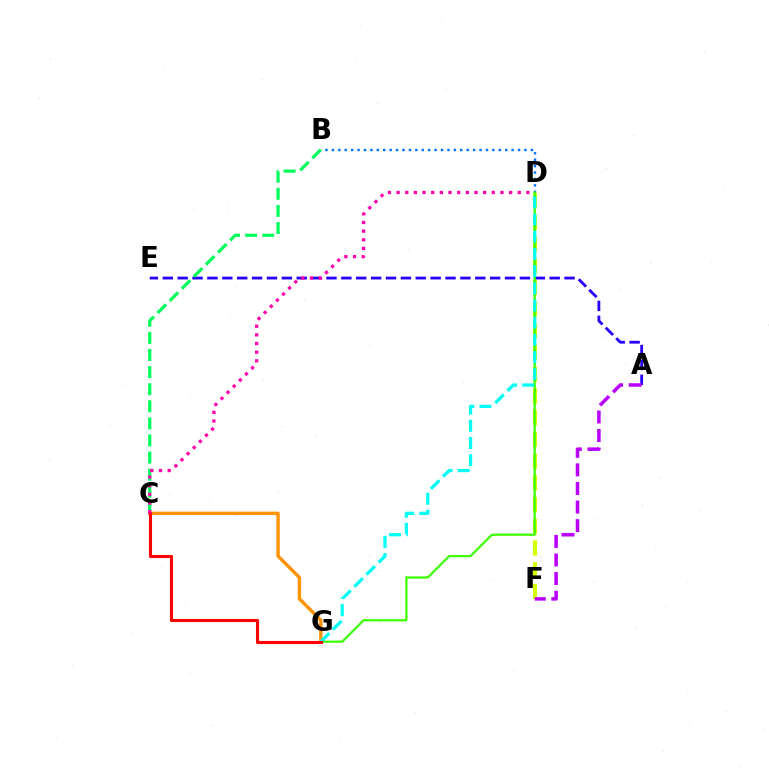{('B', 'D'): [{'color': '#0074ff', 'line_style': 'dotted', 'thickness': 1.74}], ('D', 'F'): [{'color': '#d1ff00', 'line_style': 'dashed', 'thickness': 2.95}], ('A', 'E'): [{'color': '#2500ff', 'line_style': 'dashed', 'thickness': 2.02}], ('D', 'G'): [{'color': '#3dff00', 'line_style': 'solid', 'thickness': 1.6}, {'color': '#00fff6', 'line_style': 'dashed', 'thickness': 2.34}], ('B', 'C'): [{'color': '#00ff5c', 'line_style': 'dashed', 'thickness': 2.32}], ('C', 'G'): [{'color': '#ff9400', 'line_style': 'solid', 'thickness': 2.44}, {'color': '#ff0000', 'line_style': 'solid', 'thickness': 2.22}], ('C', 'D'): [{'color': '#ff00ac', 'line_style': 'dotted', 'thickness': 2.35}], ('A', 'F'): [{'color': '#b900ff', 'line_style': 'dashed', 'thickness': 2.52}]}